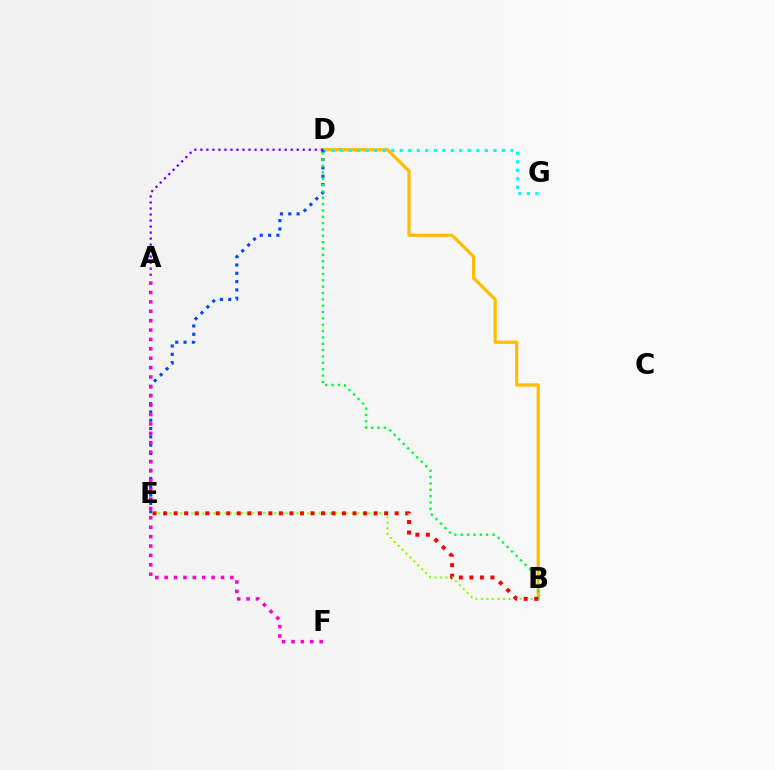{('B', 'D'): [{'color': '#ffbd00', 'line_style': 'solid', 'thickness': 2.32}, {'color': '#00ff39', 'line_style': 'dotted', 'thickness': 1.73}], ('D', 'G'): [{'color': '#00fff6', 'line_style': 'dotted', 'thickness': 2.31}], ('D', 'E'): [{'color': '#004bff', 'line_style': 'dotted', 'thickness': 2.26}], ('A', 'D'): [{'color': '#7200ff', 'line_style': 'dotted', 'thickness': 1.64}], ('A', 'F'): [{'color': '#ff00cf', 'line_style': 'dotted', 'thickness': 2.55}], ('B', 'E'): [{'color': '#84ff00', 'line_style': 'dotted', 'thickness': 1.5}, {'color': '#ff0000', 'line_style': 'dotted', 'thickness': 2.86}]}